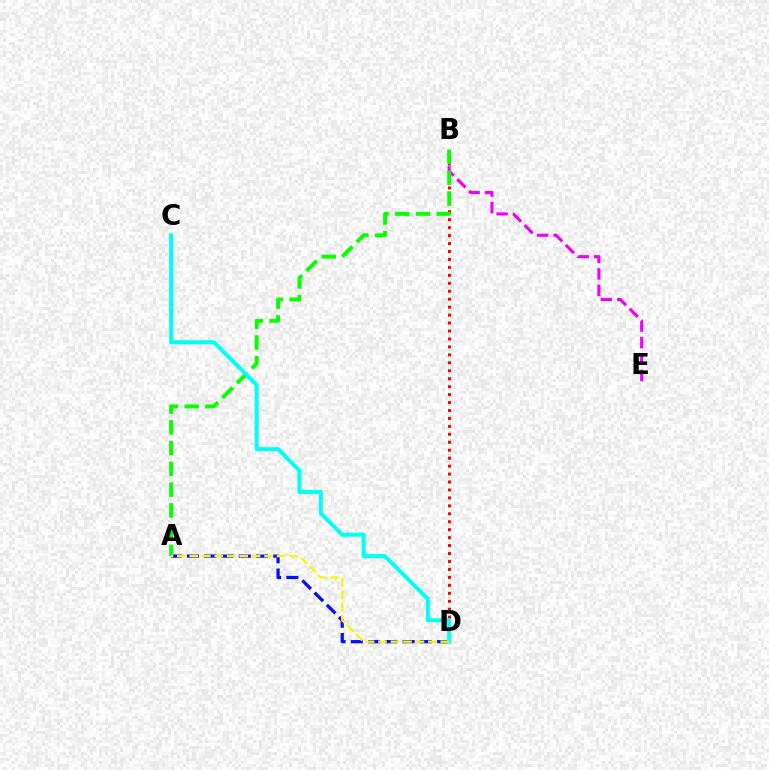{('B', 'E'): [{'color': '#ee00ff', 'line_style': 'dashed', 'thickness': 2.24}], ('B', 'D'): [{'color': '#ff0000', 'line_style': 'dotted', 'thickness': 2.16}], ('A', 'D'): [{'color': '#0010ff', 'line_style': 'dashed', 'thickness': 2.34}, {'color': '#fcf500', 'line_style': 'dashed', 'thickness': 1.69}], ('A', 'B'): [{'color': '#08ff00', 'line_style': 'dashed', 'thickness': 2.82}], ('C', 'D'): [{'color': '#00fff6', 'line_style': 'solid', 'thickness': 2.88}]}